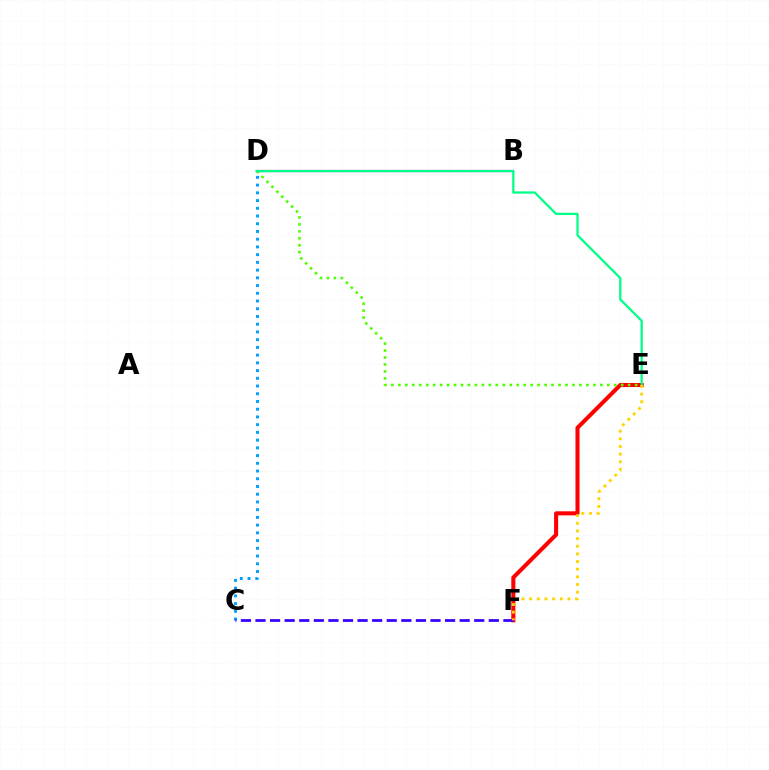{('E', 'F'): [{'color': '#ff0000', 'line_style': 'solid', 'thickness': 2.93}, {'color': '#ffd500', 'line_style': 'dotted', 'thickness': 2.08}], ('D', 'E'): [{'color': '#4fff00', 'line_style': 'dotted', 'thickness': 1.89}, {'color': '#00ff86', 'line_style': 'solid', 'thickness': 1.64}], ('B', 'D'): [{'color': '#ff00ed', 'line_style': 'solid', 'thickness': 1.59}], ('C', 'D'): [{'color': '#009eff', 'line_style': 'dotted', 'thickness': 2.1}], ('C', 'F'): [{'color': '#3700ff', 'line_style': 'dashed', 'thickness': 1.98}]}